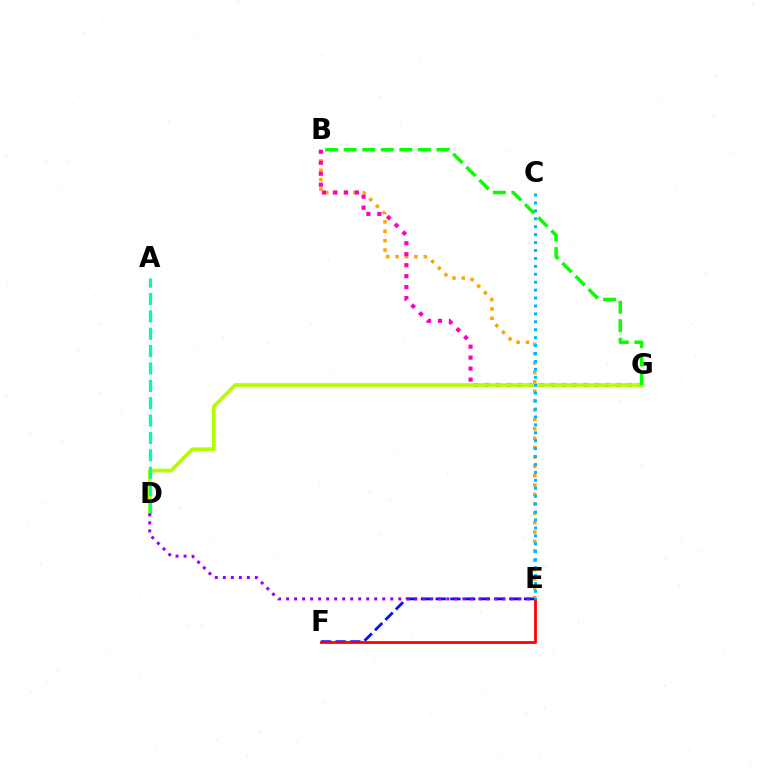{('B', 'E'): [{'color': '#ffa500', 'line_style': 'dotted', 'thickness': 2.55}], ('B', 'G'): [{'color': '#ff00bd', 'line_style': 'dotted', 'thickness': 2.98}, {'color': '#08ff00', 'line_style': 'dashed', 'thickness': 2.52}], ('E', 'F'): [{'color': '#0010ff', 'line_style': 'dashed', 'thickness': 2.0}, {'color': '#ff0000', 'line_style': 'solid', 'thickness': 1.99}], ('D', 'G'): [{'color': '#b3ff00', 'line_style': 'solid', 'thickness': 2.68}], ('A', 'D'): [{'color': '#00ff9d', 'line_style': 'dashed', 'thickness': 2.36}], ('D', 'E'): [{'color': '#9b00ff', 'line_style': 'dotted', 'thickness': 2.18}], ('C', 'E'): [{'color': '#00b5ff', 'line_style': 'dotted', 'thickness': 2.15}]}